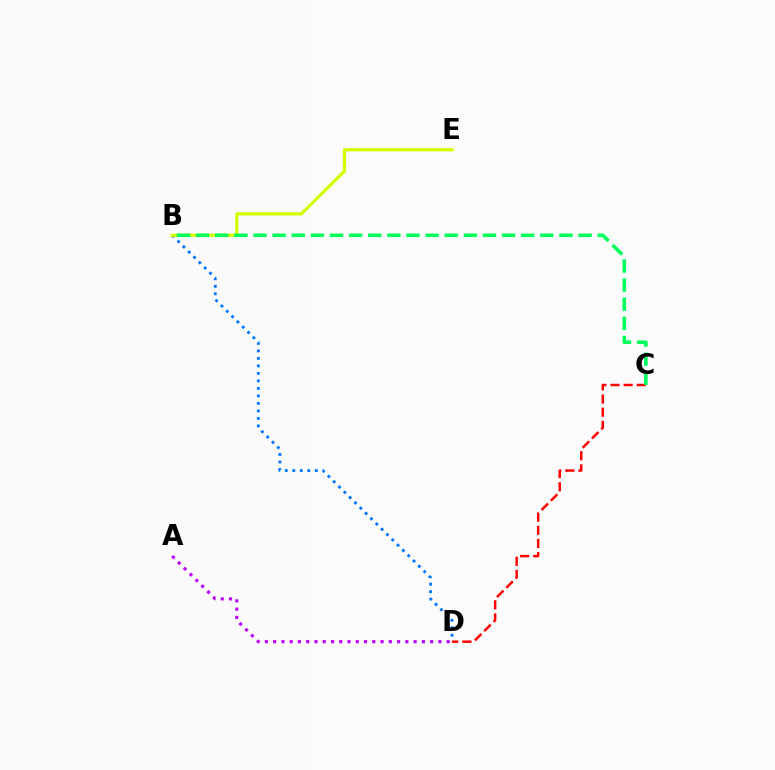{('B', 'D'): [{'color': '#0074ff', 'line_style': 'dotted', 'thickness': 2.04}], ('B', 'E'): [{'color': '#d1ff00', 'line_style': 'solid', 'thickness': 2.34}], ('C', 'D'): [{'color': '#ff0000', 'line_style': 'dashed', 'thickness': 1.78}], ('B', 'C'): [{'color': '#00ff5c', 'line_style': 'dashed', 'thickness': 2.6}], ('A', 'D'): [{'color': '#b900ff', 'line_style': 'dotted', 'thickness': 2.24}]}